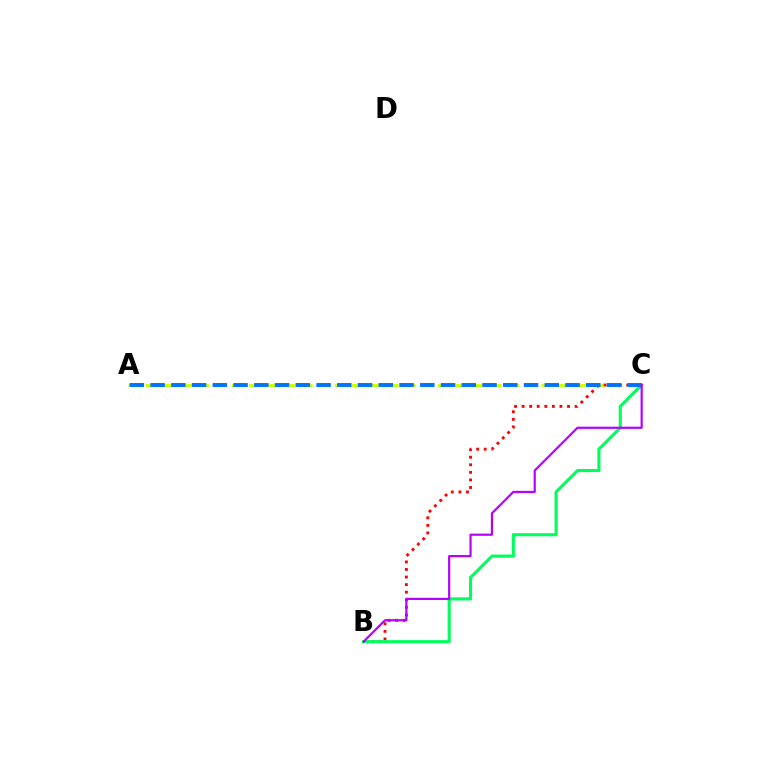{('A', 'C'): [{'color': '#d1ff00', 'line_style': 'dashed', 'thickness': 2.34}, {'color': '#0074ff', 'line_style': 'dashed', 'thickness': 2.82}], ('B', 'C'): [{'color': '#ff0000', 'line_style': 'dotted', 'thickness': 2.06}, {'color': '#00ff5c', 'line_style': 'solid', 'thickness': 2.23}, {'color': '#b900ff', 'line_style': 'solid', 'thickness': 1.59}]}